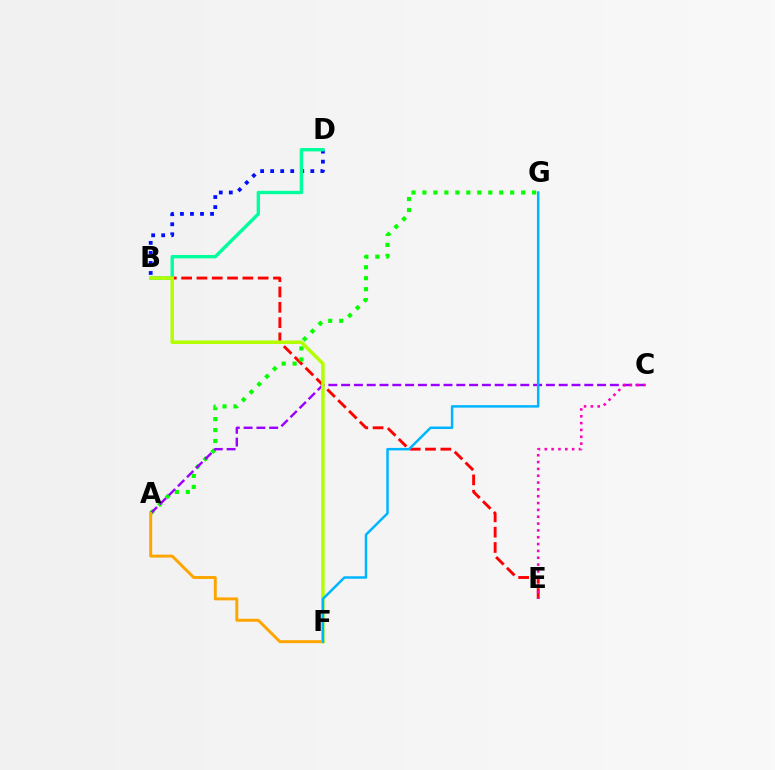{('B', 'E'): [{'color': '#ff0000', 'line_style': 'dashed', 'thickness': 2.08}], ('B', 'D'): [{'color': '#0010ff', 'line_style': 'dotted', 'thickness': 2.73}, {'color': '#00ff9d', 'line_style': 'solid', 'thickness': 2.43}], ('A', 'G'): [{'color': '#08ff00', 'line_style': 'dotted', 'thickness': 2.98}], ('A', 'C'): [{'color': '#9b00ff', 'line_style': 'dashed', 'thickness': 1.74}], ('A', 'F'): [{'color': '#ffa500', 'line_style': 'solid', 'thickness': 2.12}], ('C', 'E'): [{'color': '#ff00bd', 'line_style': 'dotted', 'thickness': 1.86}], ('B', 'F'): [{'color': '#b3ff00', 'line_style': 'solid', 'thickness': 2.52}], ('F', 'G'): [{'color': '#00b5ff', 'line_style': 'solid', 'thickness': 1.79}]}